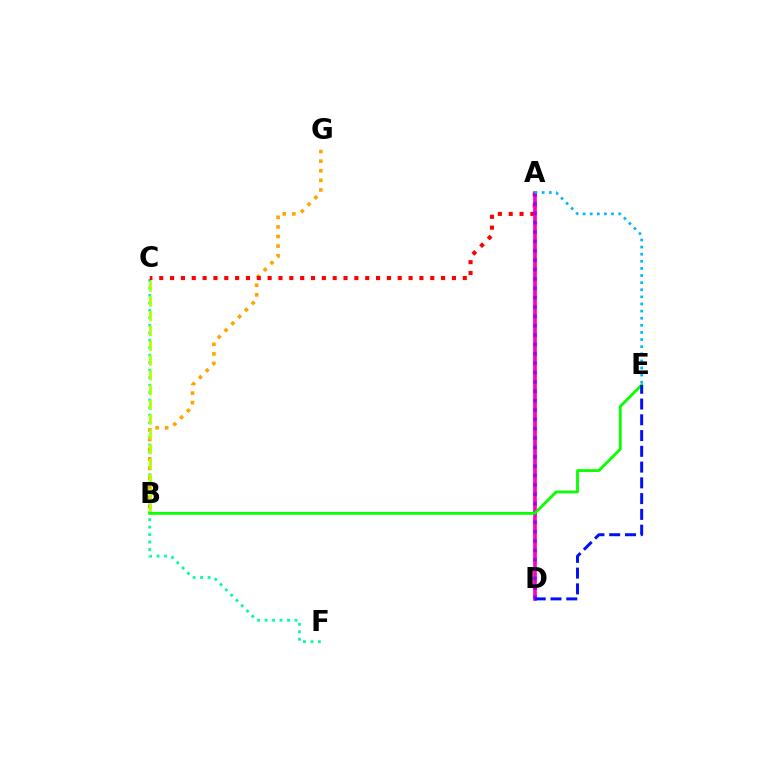{('C', 'F'): [{'color': '#00ff9d', 'line_style': 'dotted', 'thickness': 2.03}], ('B', 'G'): [{'color': '#ffa500', 'line_style': 'dotted', 'thickness': 2.61}], ('A', 'C'): [{'color': '#ff0000', 'line_style': 'dotted', 'thickness': 2.95}], ('A', 'D'): [{'color': '#ff00bd', 'line_style': 'solid', 'thickness': 2.64}, {'color': '#9b00ff', 'line_style': 'dotted', 'thickness': 2.54}], ('B', 'C'): [{'color': '#b3ff00', 'line_style': 'dashed', 'thickness': 2.01}], ('A', 'E'): [{'color': '#00b5ff', 'line_style': 'dotted', 'thickness': 1.93}], ('B', 'E'): [{'color': '#08ff00', 'line_style': 'solid', 'thickness': 2.03}], ('D', 'E'): [{'color': '#0010ff', 'line_style': 'dashed', 'thickness': 2.14}]}